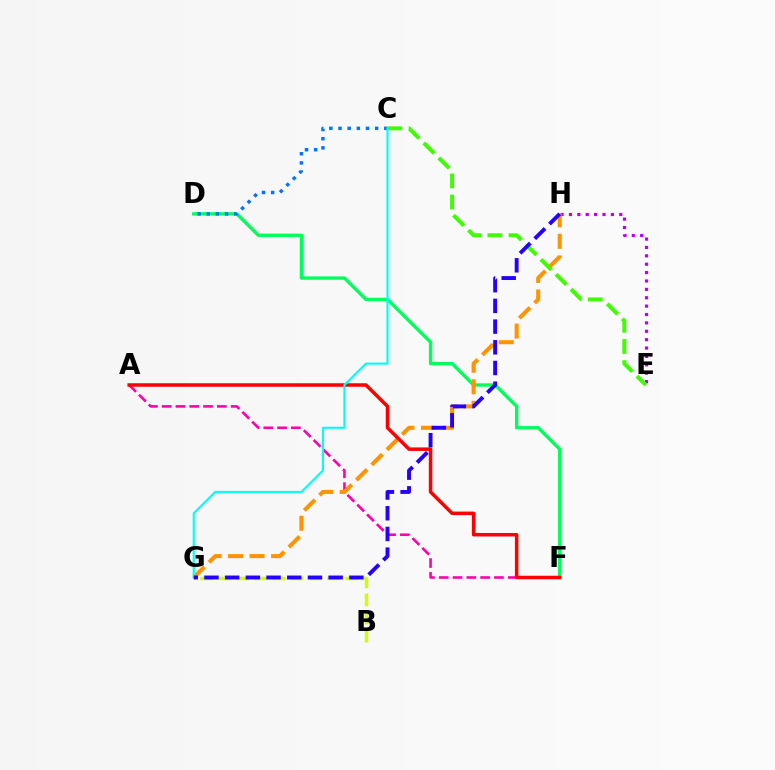{('E', 'H'): [{'color': '#b900ff', 'line_style': 'dotted', 'thickness': 2.28}], ('C', 'E'): [{'color': '#3dff00', 'line_style': 'dashed', 'thickness': 2.87}], ('D', 'F'): [{'color': '#00ff5c', 'line_style': 'solid', 'thickness': 2.42}], ('B', 'G'): [{'color': '#d1ff00', 'line_style': 'dashed', 'thickness': 2.46}], ('C', 'D'): [{'color': '#0074ff', 'line_style': 'dotted', 'thickness': 2.49}], ('A', 'F'): [{'color': '#ff00ac', 'line_style': 'dashed', 'thickness': 1.88}, {'color': '#ff0000', 'line_style': 'solid', 'thickness': 2.52}], ('G', 'H'): [{'color': '#ff9400', 'line_style': 'dashed', 'thickness': 2.93}, {'color': '#2500ff', 'line_style': 'dashed', 'thickness': 2.81}], ('C', 'G'): [{'color': '#00fff6', 'line_style': 'solid', 'thickness': 1.54}]}